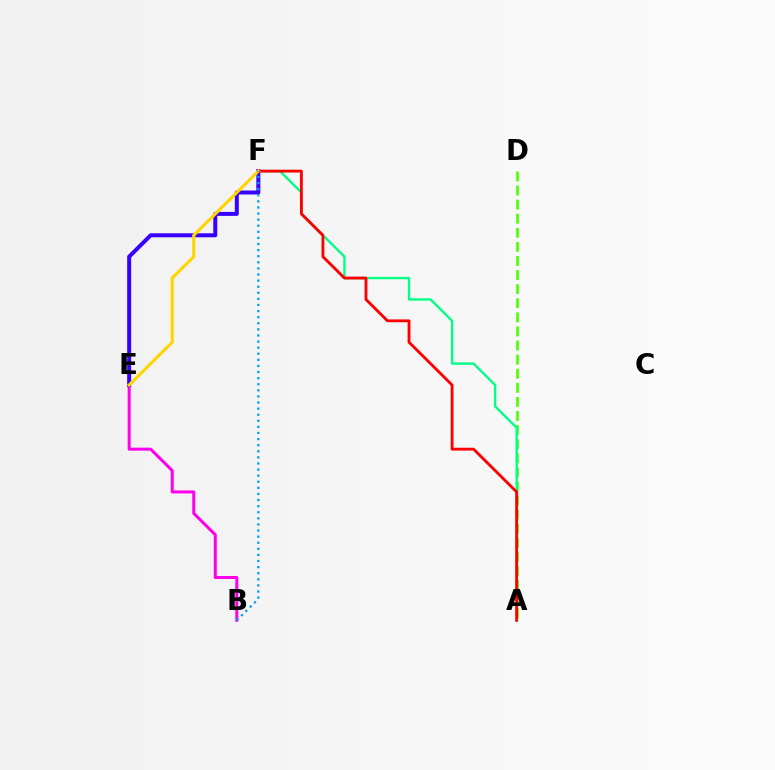{('A', 'D'): [{'color': '#4fff00', 'line_style': 'dashed', 'thickness': 1.91}], ('B', 'E'): [{'color': '#ff00ed', 'line_style': 'solid', 'thickness': 2.17}], ('A', 'F'): [{'color': '#00ff86', 'line_style': 'solid', 'thickness': 1.7}, {'color': '#ff0000', 'line_style': 'solid', 'thickness': 2.05}], ('E', 'F'): [{'color': '#3700ff', 'line_style': 'solid', 'thickness': 2.88}, {'color': '#ffd500', 'line_style': 'solid', 'thickness': 2.23}], ('B', 'F'): [{'color': '#009eff', 'line_style': 'dotted', 'thickness': 1.66}]}